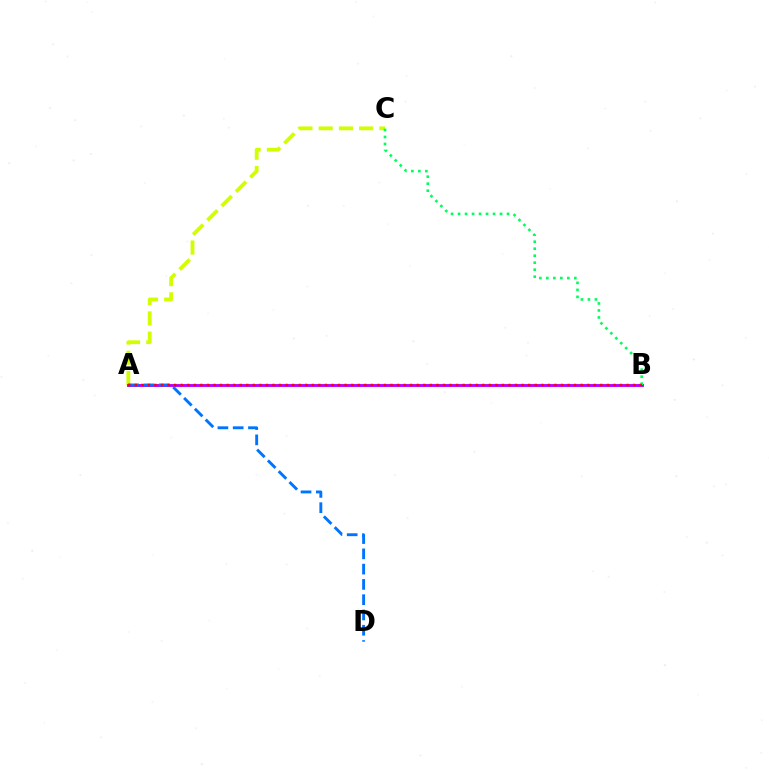{('A', 'C'): [{'color': '#d1ff00', 'line_style': 'dashed', 'thickness': 2.75}], ('A', 'B'): [{'color': '#b900ff', 'line_style': 'solid', 'thickness': 2.08}, {'color': '#ff0000', 'line_style': 'dotted', 'thickness': 1.78}], ('B', 'C'): [{'color': '#00ff5c', 'line_style': 'dotted', 'thickness': 1.9}], ('A', 'D'): [{'color': '#0074ff', 'line_style': 'dashed', 'thickness': 2.08}]}